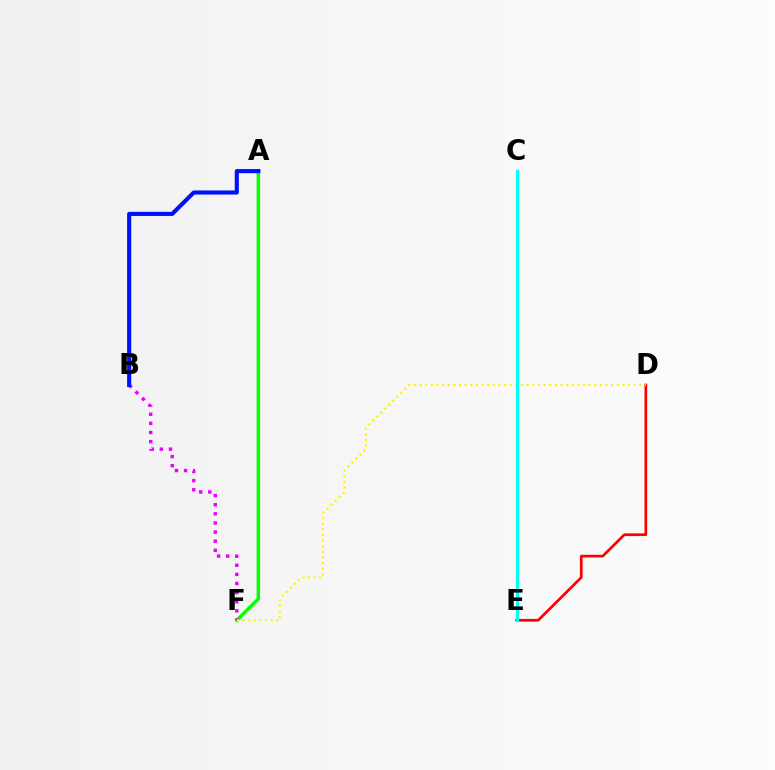{('A', 'F'): [{'color': '#08ff00', 'line_style': 'solid', 'thickness': 2.49}], ('B', 'F'): [{'color': '#ee00ff', 'line_style': 'dotted', 'thickness': 2.48}], ('D', 'E'): [{'color': '#ff0000', 'line_style': 'solid', 'thickness': 1.95}], ('D', 'F'): [{'color': '#fcf500', 'line_style': 'dotted', 'thickness': 1.53}], ('A', 'B'): [{'color': '#0010ff', 'line_style': 'solid', 'thickness': 2.96}], ('C', 'E'): [{'color': '#00fff6', 'line_style': 'solid', 'thickness': 2.31}]}